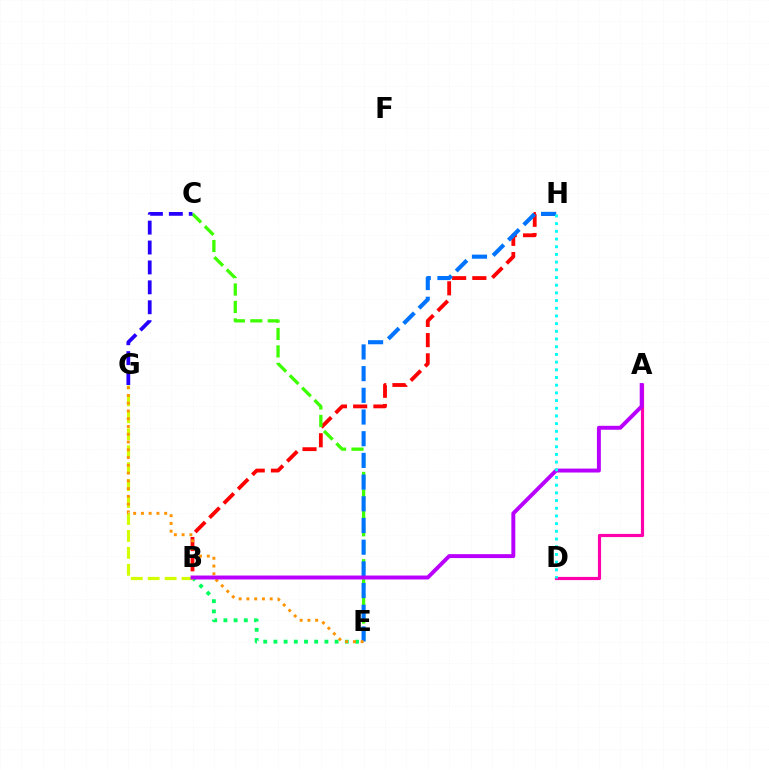{('B', 'E'): [{'color': '#00ff5c', 'line_style': 'dotted', 'thickness': 2.77}], ('B', 'H'): [{'color': '#ff0000', 'line_style': 'dashed', 'thickness': 2.75}], ('B', 'G'): [{'color': '#d1ff00', 'line_style': 'dashed', 'thickness': 2.3}], ('C', 'E'): [{'color': '#3dff00', 'line_style': 'dashed', 'thickness': 2.37}], ('A', 'D'): [{'color': '#ff00ac', 'line_style': 'solid', 'thickness': 2.29}], ('E', 'H'): [{'color': '#0074ff', 'line_style': 'dashed', 'thickness': 2.95}], ('E', 'G'): [{'color': '#ff9400', 'line_style': 'dotted', 'thickness': 2.11}], ('A', 'B'): [{'color': '#b900ff', 'line_style': 'solid', 'thickness': 2.83}], ('C', 'G'): [{'color': '#2500ff', 'line_style': 'dashed', 'thickness': 2.71}], ('D', 'H'): [{'color': '#00fff6', 'line_style': 'dotted', 'thickness': 2.09}]}